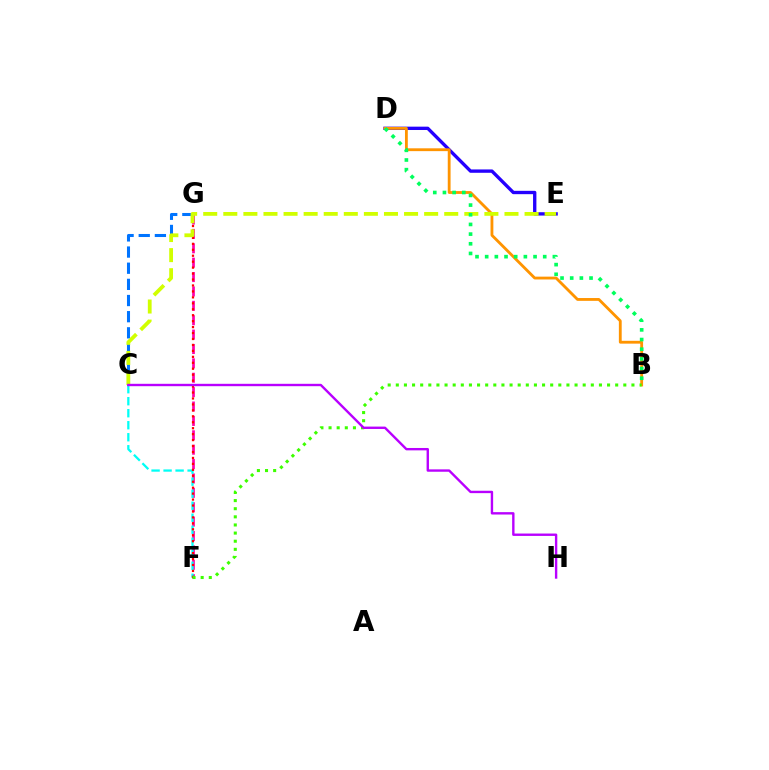{('F', 'G'): [{'color': '#ff00ac', 'line_style': 'dashed', 'thickness': 1.95}, {'color': '#ff0000', 'line_style': 'dotted', 'thickness': 1.62}], ('D', 'E'): [{'color': '#2500ff', 'line_style': 'solid', 'thickness': 2.41}], ('B', 'D'): [{'color': '#ff9400', 'line_style': 'solid', 'thickness': 2.03}, {'color': '#00ff5c', 'line_style': 'dotted', 'thickness': 2.63}], ('C', 'F'): [{'color': '#00fff6', 'line_style': 'dashed', 'thickness': 1.63}], ('B', 'F'): [{'color': '#3dff00', 'line_style': 'dotted', 'thickness': 2.21}], ('C', 'G'): [{'color': '#0074ff', 'line_style': 'dashed', 'thickness': 2.19}], ('C', 'E'): [{'color': '#d1ff00', 'line_style': 'dashed', 'thickness': 2.73}], ('C', 'H'): [{'color': '#b900ff', 'line_style': 'solid', 'thickness': 1.72}]}